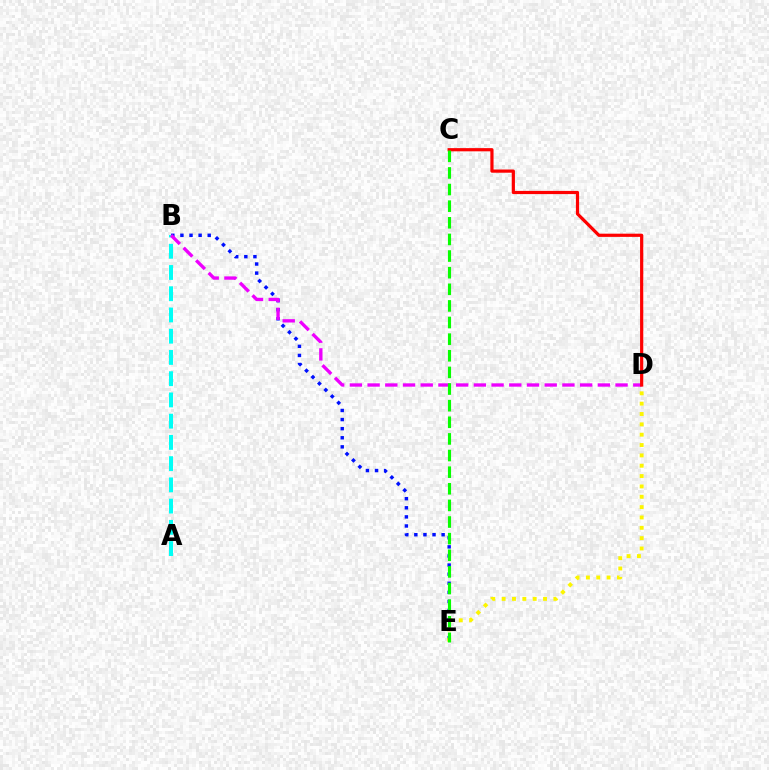{('B', 'E'): [{'color': '#0010ff', 'line_style': 'dotted', 'thickness': 2.47}], ('A', 'B'): [{'color': '#00fff6', 'line_style': 'dashed', 'thickness': 2.89}], ('D', 'E'): [{'color': '#fcf500', 'line_style': 'dotted', 'thickness': 2.81}], ('B', 'D'): [{'color': '#ee00ff', 'line_style': 'dashed', 'thickness': 2.41}], ('C', 'D'): [{'color': '#ff0000', 'line_style': 'solid', 'thickness': 2.3}], ('C', 'E'): [{'color': '#08ff00', 'line_style': 'dashed', 'thickness': 2.26}]}